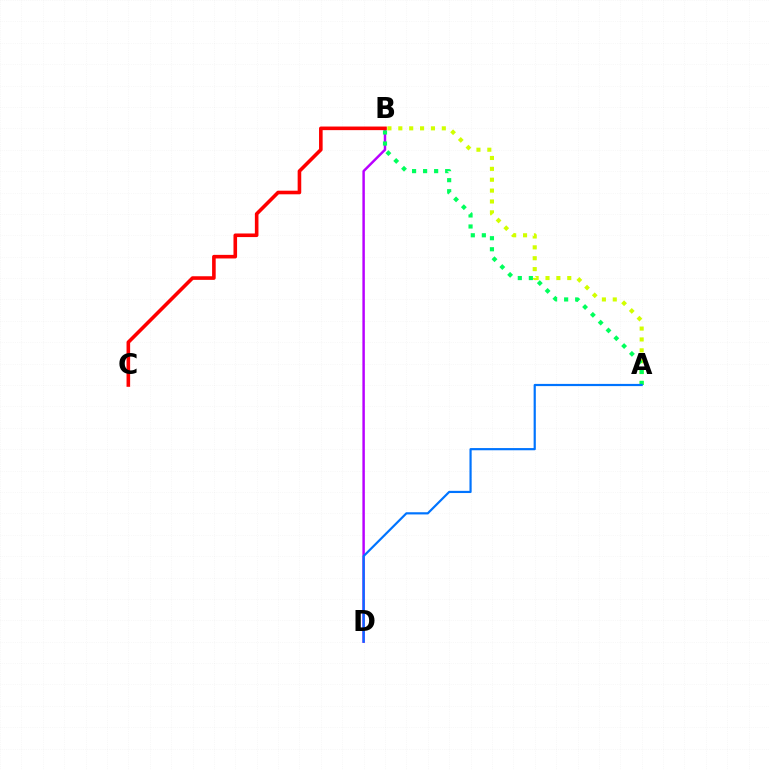{('B', 'D'): [{'color': '#b900ff', 'line_style': 'solid', 'thickness': 1.78}], ('A', 'B'): [{'color': '#d1ff00', 'line_style': 'dotted', 'thickness': 2.95}, {'color': '#00ff5c', 'line_style': 'dotted', 'thickness': 3.0}], ('B', 'C'): [{'color': '#ff0000', 'line_style': 'solid', 'thickness': 2.59}], ('A', 'D'): [{'color': '#0074ff', 'line_style': 'solid', 'thickness': 1.58}]}